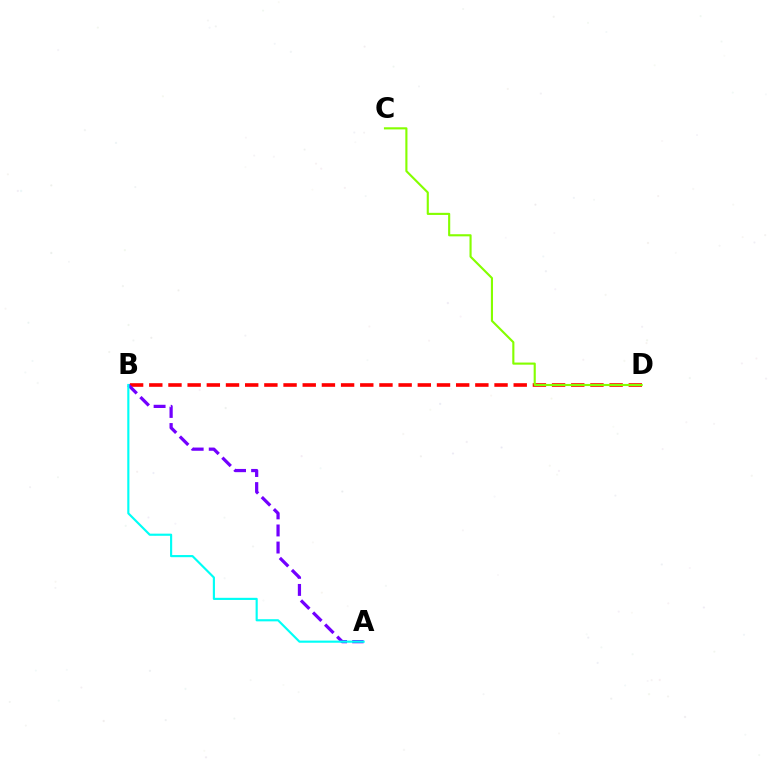{('B', 'D'): [{'color': '#ff0000', 'line_style': 'dashed', 'thickness': 2.61}], ('A', 'B'): [{'color': '#7200ff', 'line_style': 'dashed', 'thickness': 2.32}, {'color': '#00fff6', 'line_style': 'solid', 'thickness': 1.55}], ('C', 'D'): [{'color': '#84ff00', 'line_style': 'solid', 'thickness': 1.53}]}